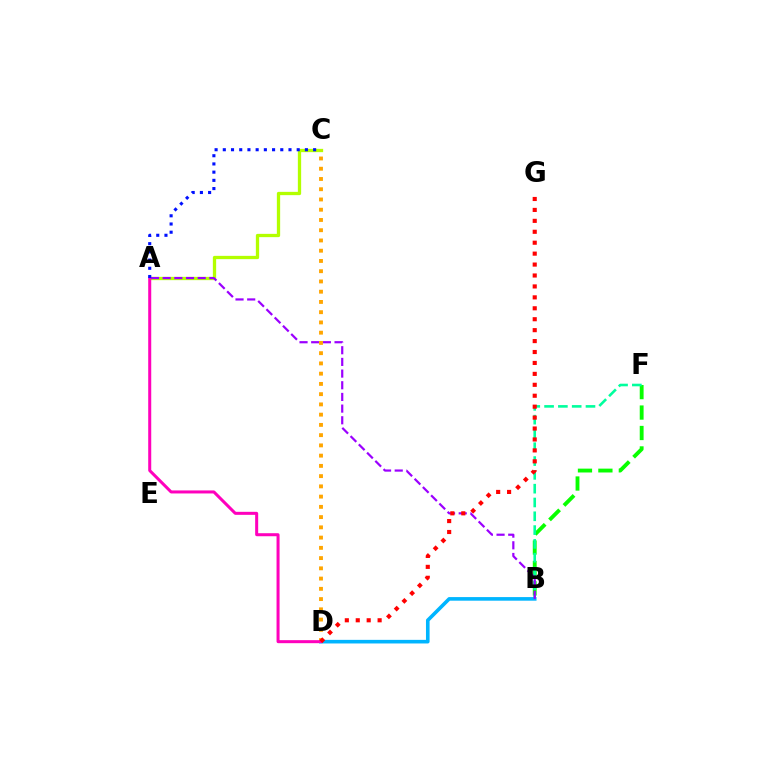{('B', 'F'): [{'color': '#08ff00', 'line_style': 'dashed', 'thickness': 2.78}, {'color': '#00ff9d', 'line_style': 'dashed', 'thickness': 1.88}], ('B', 'D'): [{'color': '#00b5ff', 'line_style': 'solid', 'thickness': 2.6}], ('A', 'C'): [{'color': '#b3ff00', 'line_style': 'solid', 'thickness': 2.37}, {'color': '#0010ff', 'line_style': 'dotted', 'thickness': 2.23}], ('A', 'B'): [{'color': '#9b00ff', 'line_style': 'dashed', 'thickness': 1.59}], ('C', 'D'): [{'color': '#ffa500', 'line_style': 'dotted', 'thickness': 2.78}], ('A', 'D'): [{'color': '#ff00bd', 'line_style': 'solid', 'thickness': 2.18}], ('D', 'G'): [{'color': '#ff0000', 'line_style': 'dotted', 'thickness': 2.97}]}